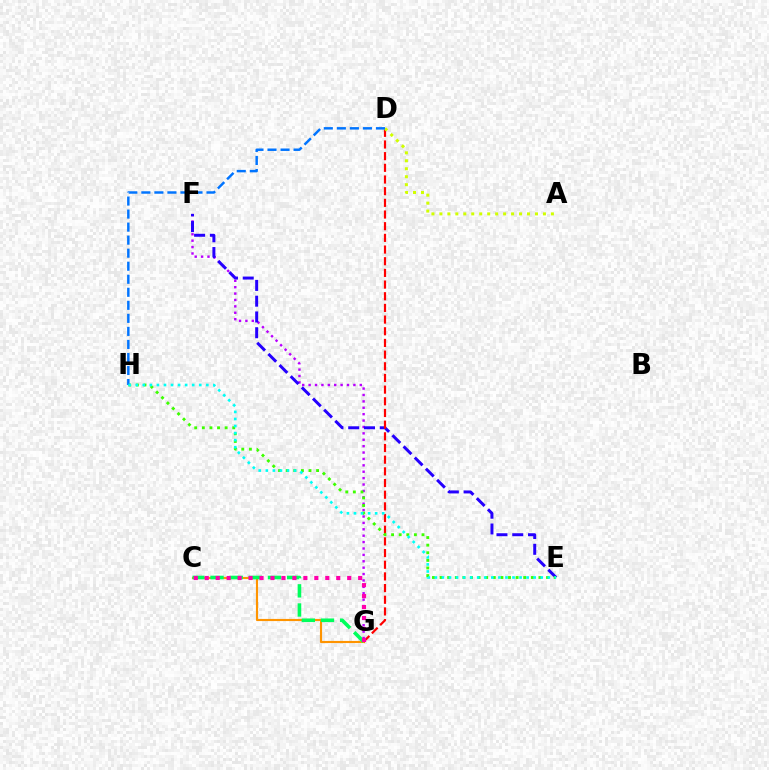{('F', 'G'): [{'color': '#b900ff', 'line_style': 'dotted', 'thickness': 1.74}], ('C', 'G'): [{'color': '#ff9400', 'line_style': 'solid', 'thickness': 1.54}, {'color': '#00ff5c', 'line_style': 'dashed', 'thickness': 2.6}, {'color': '#ff00ac', 'line_style': 'dotted', 'thickness': 2.98}], ('E', 'F'): [{'color': '#2500ff', 'line_style': 'dashed', 'thickness': 2.14}], ('D', 'G'): [{'color': '#ff0000', 'line_style': 'dashed', 'thickness': 1.59}], ('A', 'D'): [{'color': '#d1ff00', 'line_style': 'dotted', 'thickness': 2.16}], ('E', 'H'): [{'color': '#3dff00', 'line_style': 'dotted', 'thickness': 2.07}, {'color': '#00fff6', 'line_style': 'dotted', 'thickness': 1.92}], ('D', 'H'): [{'color': '#0074ff', 'line_style': 'dashed', 'thickness': 1.77}]}